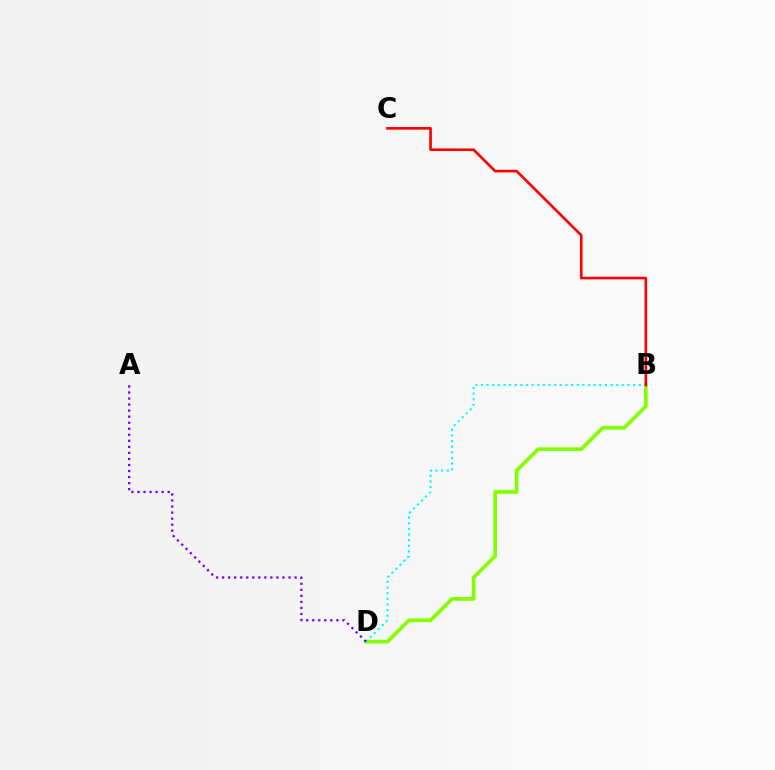{('B', 'D'): [{'color': '#84ff00', 'line_style': 'solid', 'thickness': 2.68}, {'color': '#00fff6', 'line_style': 'dotted', 'thickness': 1.53}], ('A', 'D'): [{'color': '#7200ff', 'line_style': 'dotted', 'thickness': 1.64}], ('B', 'C'): [{'color': '#ff0000', 'line_style': 'solid', 'thickness': 1.9}]}